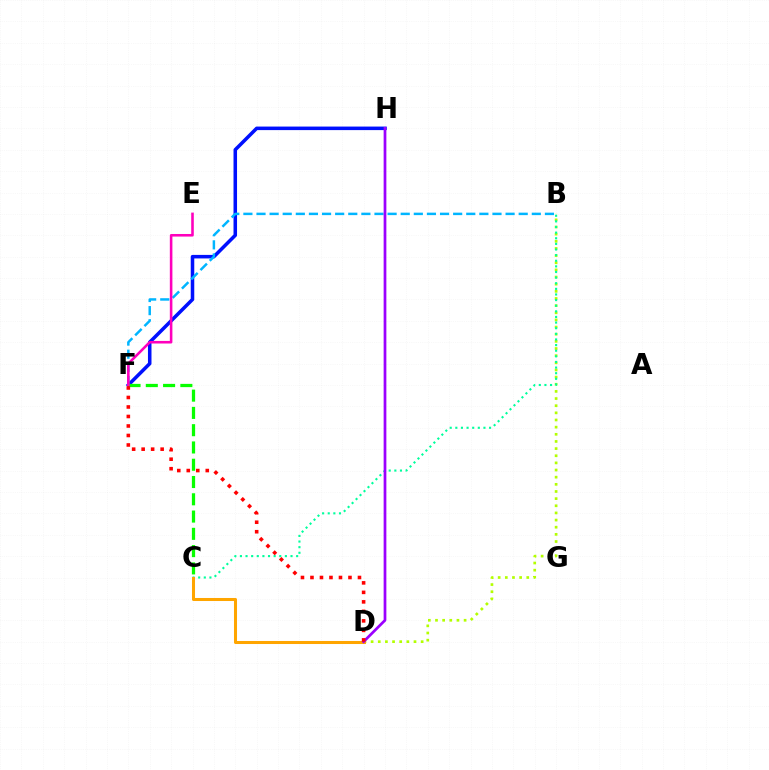{('B', 'D'): [{'color': '#b3ff00', 'line_style': 'dotted', 'thickness': 1.94}], ('B', 'C'): [{'color': '#00ff9d', 'line_style': 'dotted', 'thickness': 1.53}], ('C', 'D'): [{'color': '#ffa500', 'line_style': 'solid', 'thickness': 2.19}], ('F', 'H'): [{'color': '#0010ff', 'line_style': 'solid', 'thickness': 2.54}], ('B', 'F'): [{'color': '#00b5ff', 'line_style': 'dashed', 'thickness': 1.78}], ('D', 'H'): [{'color': '#9b00ff', 'line_style': 'solid', 'thickness': 1.96}], ('C', 'F'): [{'color': '#08ff00', 'line_style': 'dashed', 'thickness': 2.35}], ('E', 'F'): [{'color': '#ff00bd', 'line_style': 'solid', 'thickness': 1.85}], ('D', 'F'): [{'color': '#ff0000', 'line_style': 'dotted', 'thickness': 2.58}]}